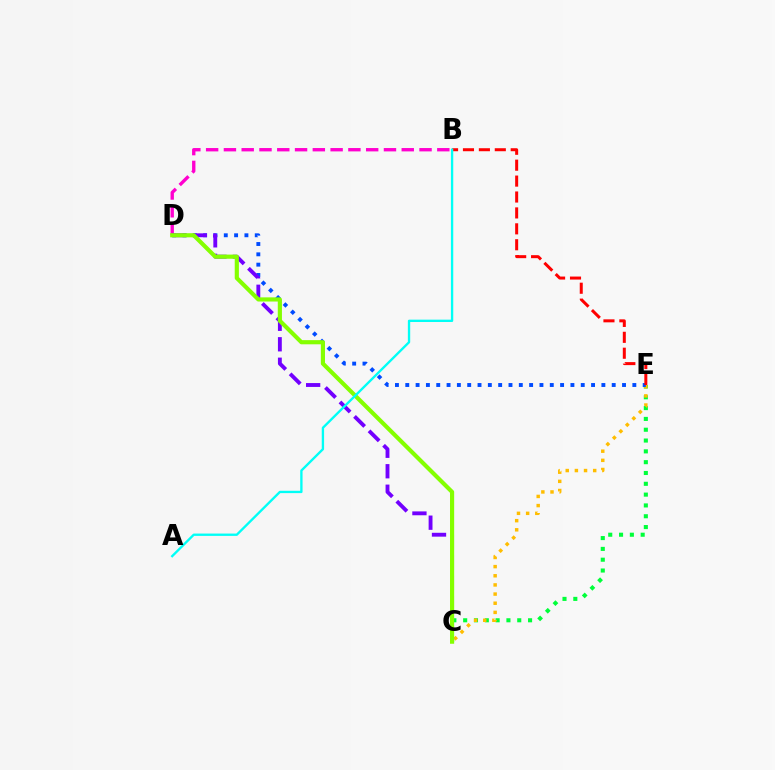{('C', 'E'): [{'color': '#00ff39', 'line_style': 'dotted', 'thickness': 2.94}, {'color': '#ffbd00', 'line_style': 'dotted', 'thickness': 2.49}], ('B', 'D'): [{'color': '#ff00cf', 'line_style': 'dashed', 'thickness': 2.42}], ('D', 'E'): [{'color': '#004bff', 'line_style': 'dotted', 'thickness': 2.8}], ('C', 'D'): [{'color': '#7200ff', 'line_style': 'dashed', 'thickness': 2.78}, {'color': '#84ff00', 'line_style': 'solid', 'thickness': 2.99}], ('B', 'E'): [{'color': '#ff0000', 'line_style': 'dashed', 'thickness': 2.16}], ('A', 'B'): [{'color': '#00fff6', 'line_style': 'solid', 'thickness': 1.69}]}